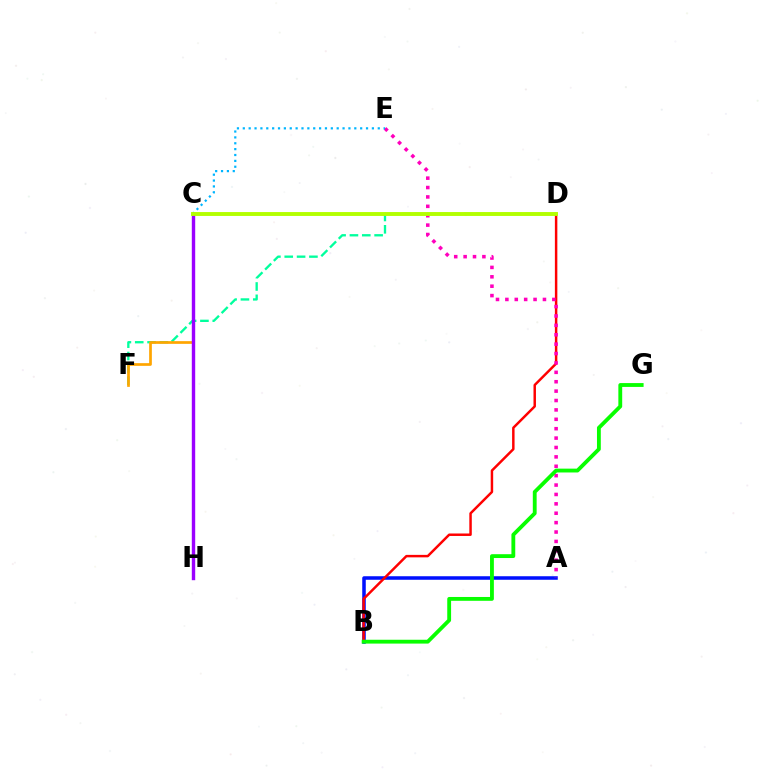{('D', 'F'): [{'color': '#00ff9d', 'line_style': 'dashed', 'thickness': 1.68}], ('A', 'B'): [{'color': '#0010ff', 'line_style': 'solid', 'thickness': 2.54}], ('B', 'D'): [{'color': '#ff0000', 'line_style': 'solid', 'thickness': 1.78}], ('A', 'E'): [{'color': '#ff00bd', 'line_style': 'dotted', 'thickness': 2.55}], ('C', 'F'): [{'color': '#ffa500', 'line_style': 'solid', 'thickness': 1.94}], ('C', 'E'): [{'color': '#00b5ff', 'line_style': 'dotted', 'thickness': 1.59}], ('B', 'G'): [{'color': '#08ff00', 'line_style': 'solid', 'thickness': 2.76}], ('C', 'H'): [{'color': '#9b00ff', 'line_style': 'solid', 'thickness': 2.45}], ('C', 'D'): [{'color': '#b3ff00', 'line_style': 'solid', 'thickness': 2.8}]}